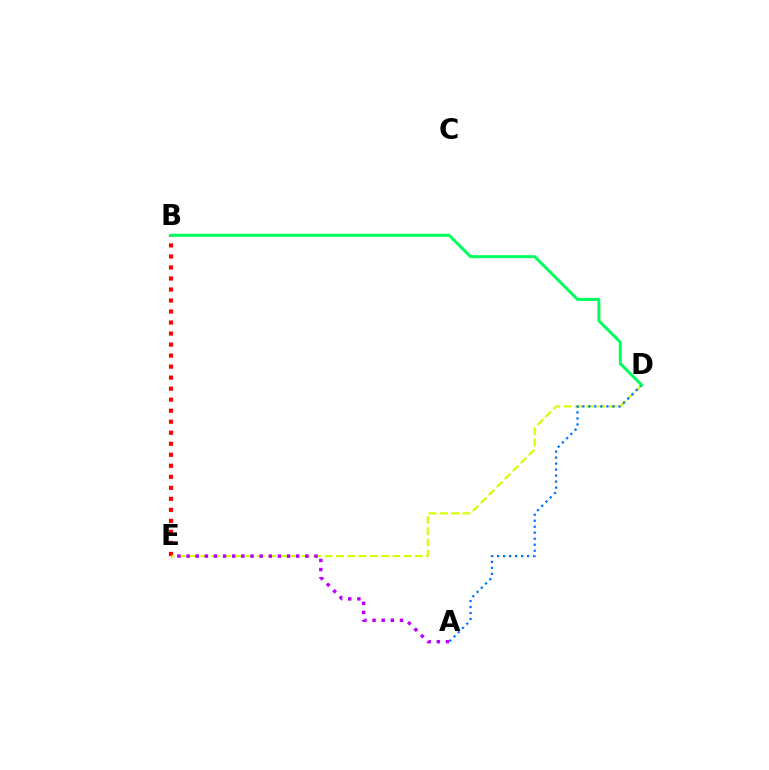{('B', 'E'): [{'color': '#ff0000', 'line_style': 'dotted', 'thickness': 2.99}], ('D', 'E'): [{'color': '#d1ff00', 'line_style': 'dashed', 'thickness': 1.53}], ('A', 'D'): [{'color': '#0074ff', 'line_style': 'dotted', 'thickness': 1.63}], ('A', 'E'): [{'color': '#b900ff', 'line_style': 'dotted', 'thickness': 2.48}], ('B', 'D'): [{'color': '#00ff5c', 'line_style': 'solid', 'thickness': 2.14}]}